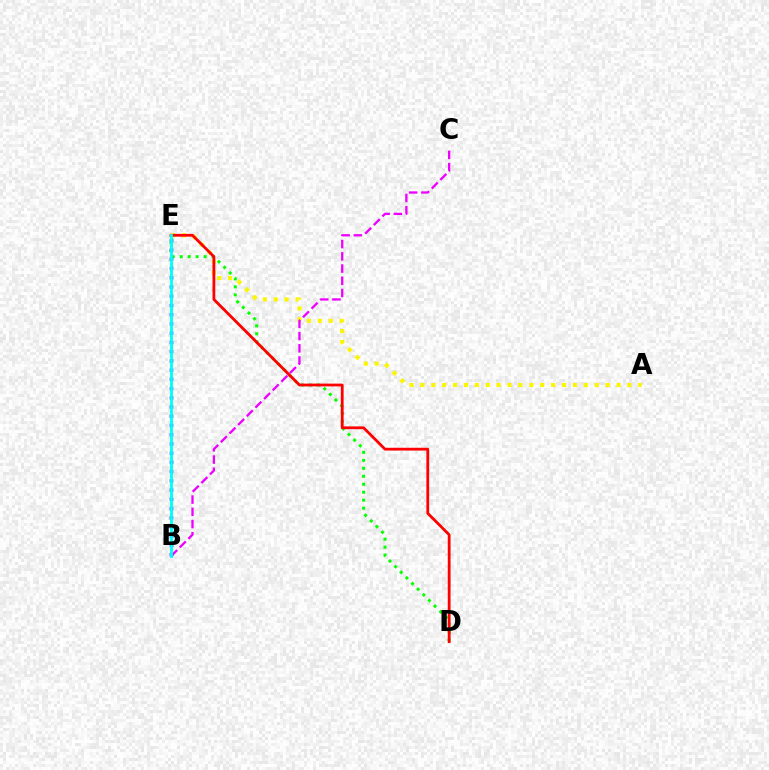{('D', 'E'): [{'color': '#08ff00', 'line_style': 'dotted', 'thickness': 2.17}, {'color': '#ff0000', 'line_style': 'solid', 'thickness': 2.01}], ('B', 'E'): [{'color': '#0010ff', 'line_style': 'dotted', 'thickness': 2.51}, {'color': '#00fff6', 'line_style': 'solid', 'thickness': 2.05}], ('A', 'E'): [{'color': '#fcf500', 'line_style': 'dotted', 'thickness': 2.96}], ('B', 'C'): [{'color': '#ee00ff', 'line_style': 'dashed', 'thickness': 1.66}]}